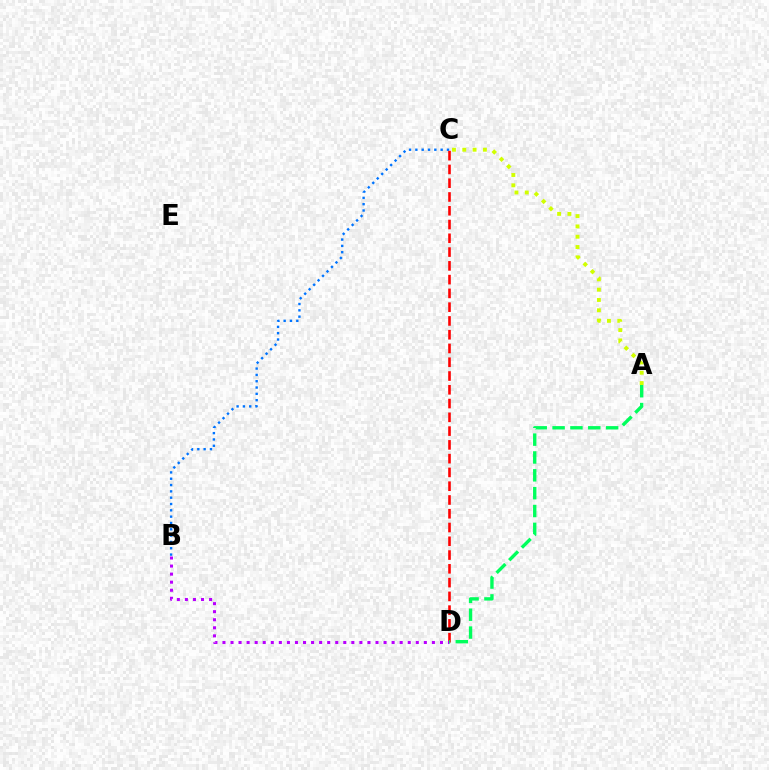{('B', 'C'): [{'color': '#0074ff', 'line_style': 'dotted', 'thickness': 1.72}], ('A', 'C'): [{'color': '#d1ff00', 'line_style': 'dotted', 'thickness': 2.8}], ('C', 'D'): [{'color': '#ff0000', 'line_style': 'dashed', 'thickness': 1.87}], ('B', 'D'): [{'color': '#b900ff', 'line_style': 'dotted', 'thickness': 2.19}], ('A', 'D'): [{'color': '#00ff5c', 'line_style': 'dashed', 'thickness': 2.42}]}